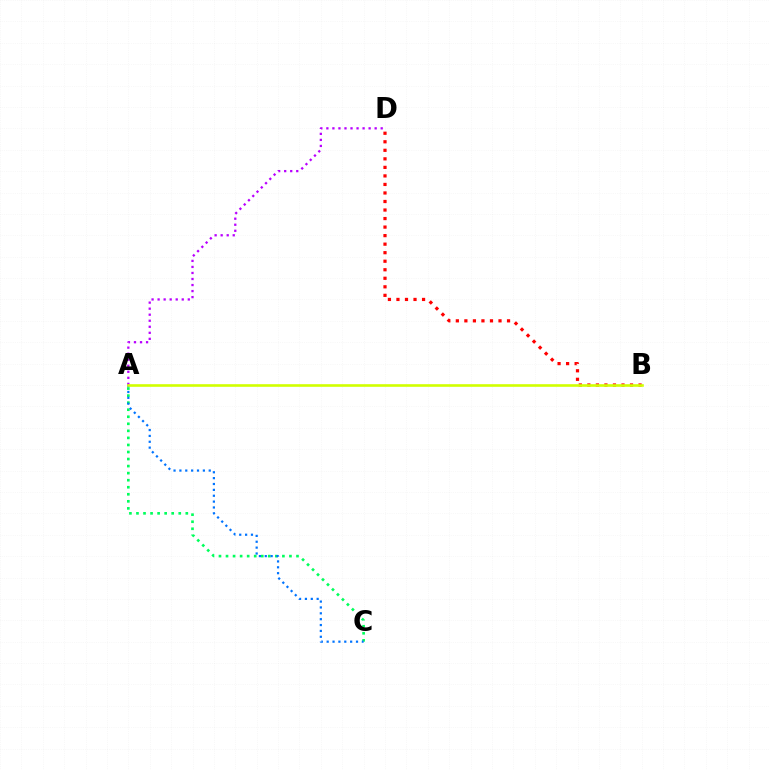{('B', 'D'): [{'color': '#ff0000', 'line_style': 'dotted', 'thickness': 2.32}], ('A', 'D'): [{'color': '#b900ff', 'line_style': 'dotted', 'thickness': 1.64}], ('A', 'C'): [{'color': '#00ff5c', 'line_style': 'dotted', 'thickness': 1.91}, {'color': '#0074ff', 'line_style': 'dotted', 'thickness': 1.59}], ('A', 'B'): [{'color': '#d1ff00', 'line_style': 'solid', 'thickness': 1.88}]}